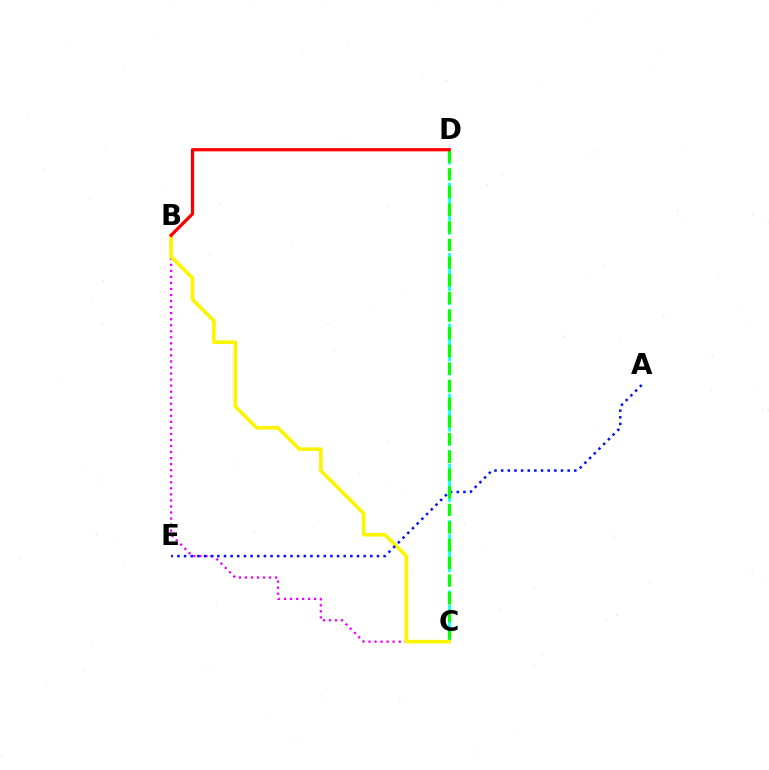{('B', 'C'): [{'color': '#ee00ff', 'line_style': 'dotted', 'thickness': 1.64}, {'color': '#fcf500', 'line_style': 'solid', 'thickness': 2.61}], ('C', 'D'): [{'color': '#00fff6', 'line_style': 'dashed', 'thickness': 1.91}, {'color': '#08ff00', 'line_style': 'dashed', 'thickness': 2.4}], ('A', 'E'): [{'color': '#0010ff', 'line_style': 'dotted', 'thickness': 1.81}], ('B', 'D'): [{'color': '#ff0000', 'line_style': 'solid', 'thickness': 2.33}]}